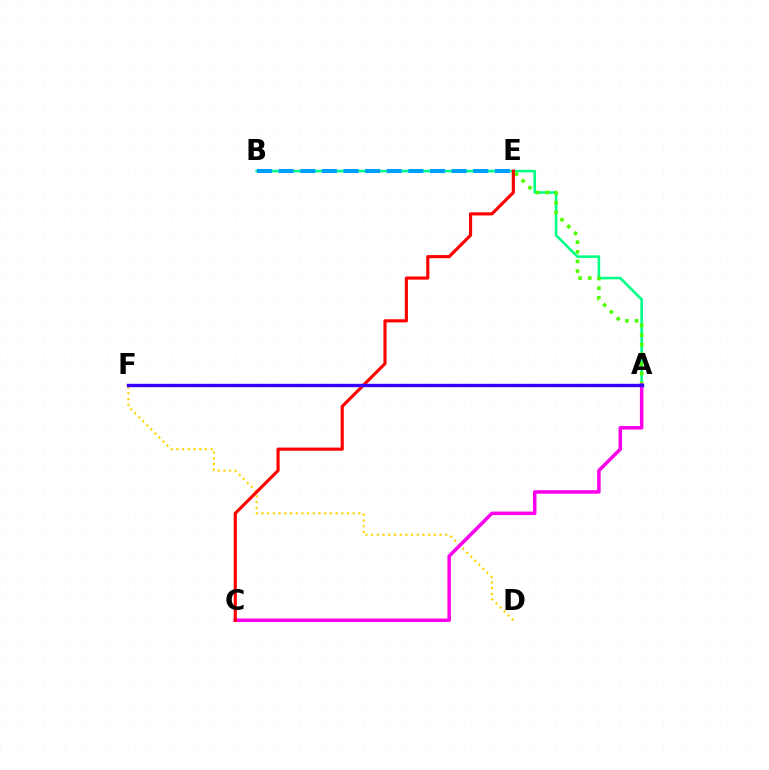{('A', 'B'): [{'color': '#00ff86', 'line_style': 'solid', 'thickness': 1.87}], ('A', 'E'): [{'color': '#4fff00', 'line_style': 'dotted', 'thickness': 2.62}], ('D', 'F'): [{'color': '#ffd500', 'line_style': 'dotted', 'thickness': 1.55}], ('A', 'C'): [{'color': '#ff00ed', 'line_style': 'solid', 'thickness': 2.52}], ('B', 'E'): [{'color': '#009eff', 'line_style': 'dashed', 'thickness': 2.94}], ('C', 'E'): [{'color': '#ff0000', 'line_style': 'solid', 'thickness': 2.26}], ('A', 'F'): [{'color': '#3700ff', 'line_style': 'solid', 'thickness': 2.44}]}